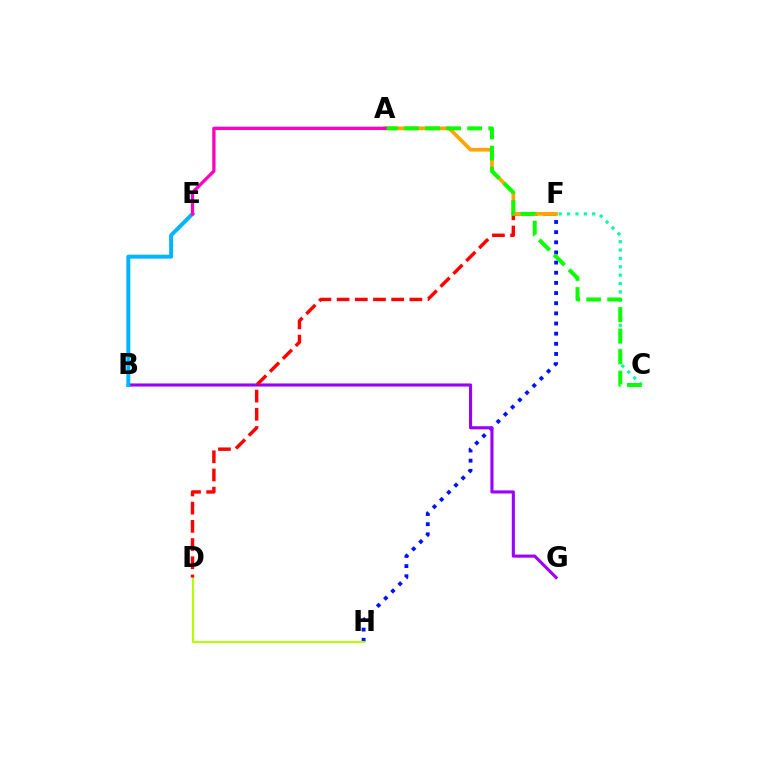{('F', 'H'): [{'color': '#0010ff', 'line_style': 'dotted', 'thickness': 2.76}], ('B', 'G'): [{'color': '#9b00ff', 'line_style': 'solid', 'thickness': 2.24}], ('D', 'H'): [{'color': '#b3ff00', 'line_style': 'solid', 'thickness': 1.51}], ('D', 'F'): [{'color': '#ff0000', 'line_style': 'dashed', 'thickness': 2.47}], ('A', 'F'): [{'color': '#ffa500', 'line_style': 'solid', 'thickness': 2.65}], ('C', 'F'): [{'color': '#00ff9d', 'line_style': 'dotted', 'thickness': 2.27}], ('B', 'E'): [{'color': '#00b5ff', 'line_style': 'solid', 'thickness': 2.83}], ('A', 'C'): [{'color': '#08ff00', 'line_style': 'dashed', 'thickness': 2.86}], ('A', 'E'): [{'color': '#ff00bd', 'line_style': 'solid', 'thickness': 2.37}]}